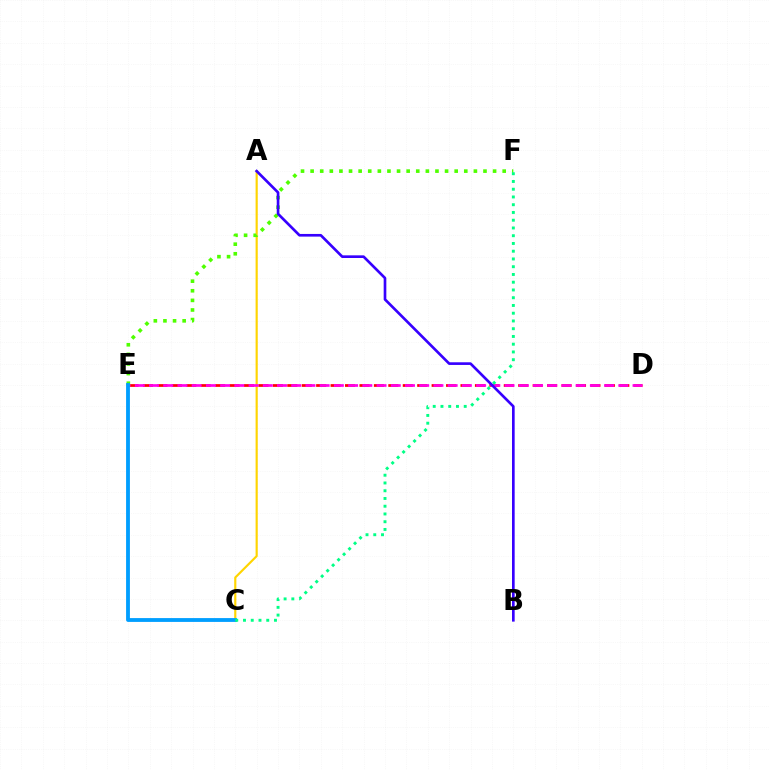{('A', 'C'): [{'color': '#ffd500', 'line_style': 'solid', 'thickness': 1.56}], ('D', 'E'): [{'color': '#ff0000', 'line_style': 'dashed', 'thickness': 1.96}, {'color': '#ff00ed', 'line_style': 'dashed', 'thickness': 1.93}], ('E', 'F'): [{'color': '#4fff00', 'line_style': 'dotted', 'thickness': 2.61}], ('C', 'E'): [{'color': '#009eff', 'line_style': 'solid', 'thickness': 2.75}], ('C', 'F'): [{'color': '#00ff86', 'line_style': 'dotted', 'thickness': 2.11}], ('A', 'B'): [{'color': '#3700ff', 'line_style': 'solid', 'thickness': 1.92}]}